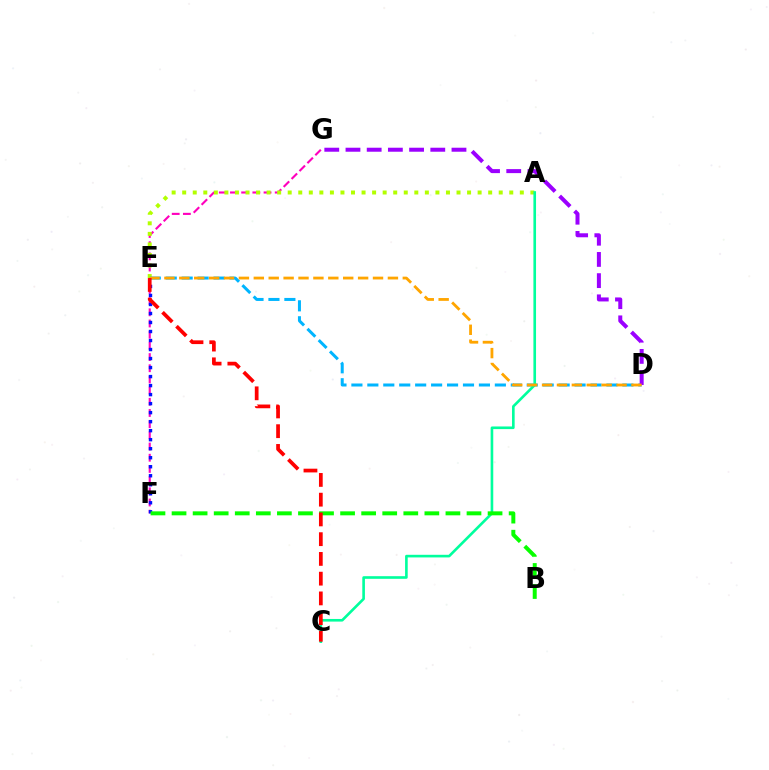{('F', 'G'): [{'color': '#ff00bd', 'line_style': 'dashed', 'thickness': 1.52}], ('A', 'E'): [{'color': '#b3ff00', 'line_style': 'dotted', 'thickness': 2.87}], ('E', 'F'): [{'color': '#0010ff', 'line_style': 'dotted', 'thickness': 2.45}], ('D', 'E'): [{'color': '#00b5ff', 'line_style': 'dashed', 'thickness': 2.17}, {'color': '#ffa500', 'line_style': 'dashed', 'thickness': 2.02}], ('D', 'G'): [{'color': '#9b00ff', 'line_style': 'dashed', 'thickness': 2.88}], ('A', 'C'): [{'color': '#00ff9d', 'line_style': 'solid', 'thickness': 1.89}], ('B', 'F'): [{'color': '#08ff00', 'line_style': 'dashed', 'thickness': 2.86}], ('C', 'E'): [{'color': '#ff0000', 'line_style': 'dashed', 'thickness': 2.68}]}